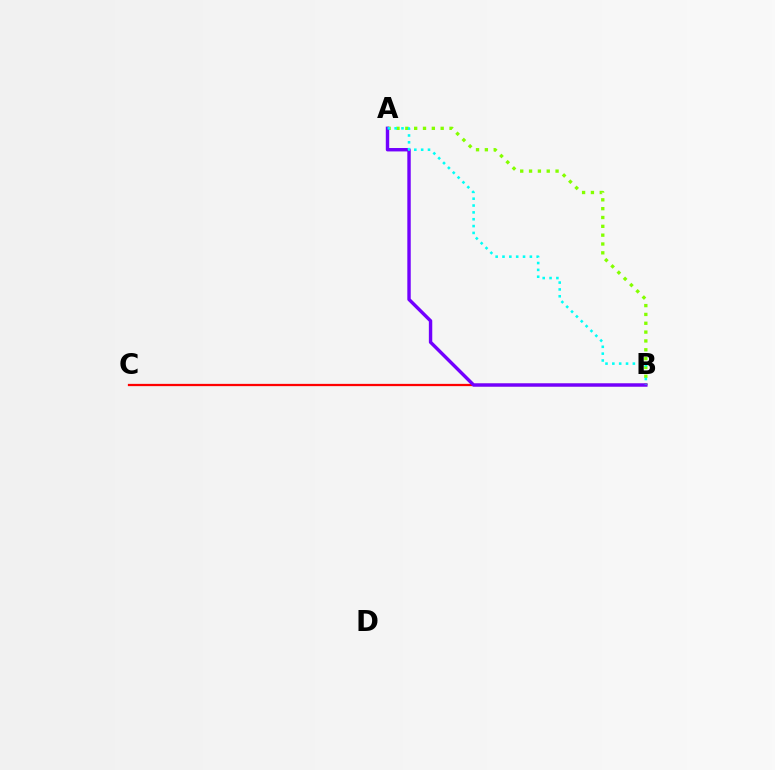{('A', 'B'): [{'color': '#84ff00', 'line_style': 'dotted', 'thickness': 2.4}, {'color': '#7200ff', 'line_style': 'solid', 'thickness': 2.45}, {'color': '#00fff6', 'line_style': 'dotted', 'thickness': 1.86}], ('B', 'C'): [{'color': '#ff0000', 'line_style': 'solid', 'thickness': 1.62}]}